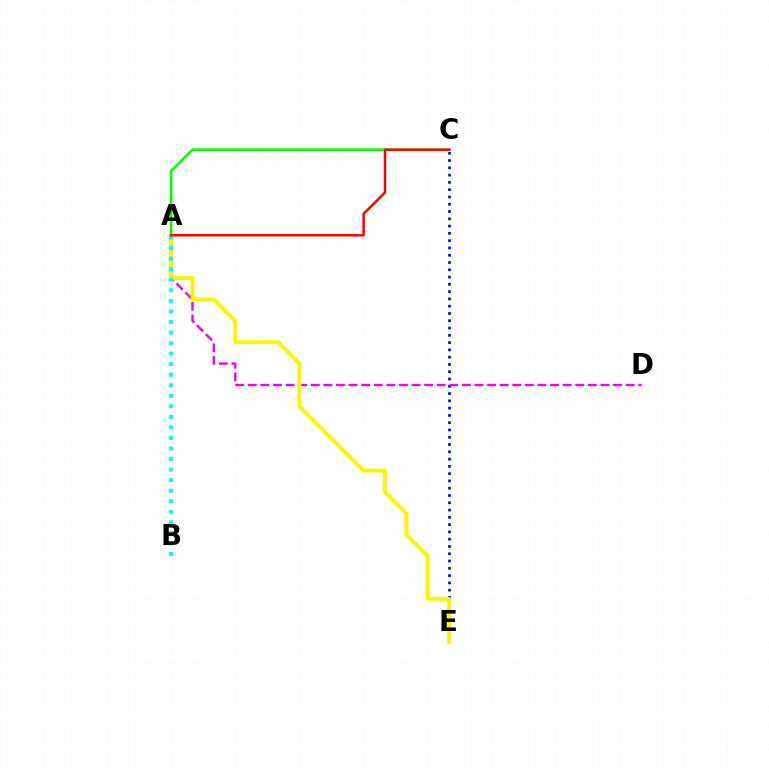{('C', 'E'): [{'color': '#0010ff', 'line_style': 'dotted', 'thickness': 1.98}], ('A', 'D'): [{'color': '#ee00ff', 'line_style': 'dashed', 'thickness': 1.71}], ('A', 'E'): [{'color': '#fcf500', 'line_style': 'solid', 'thickness': 2.78}], ('A', 'C'): [{'color': '#08ff00', 'line_style': 'solid', 'thickness': 1.88}, {'color': '#ff0000', 'line_style': 'solid', 'thickness': 1.79}], ('A', 'B'): [{'color': '#00fff6', 'line_style': 'dotted', 'thickness': 2.87}]}